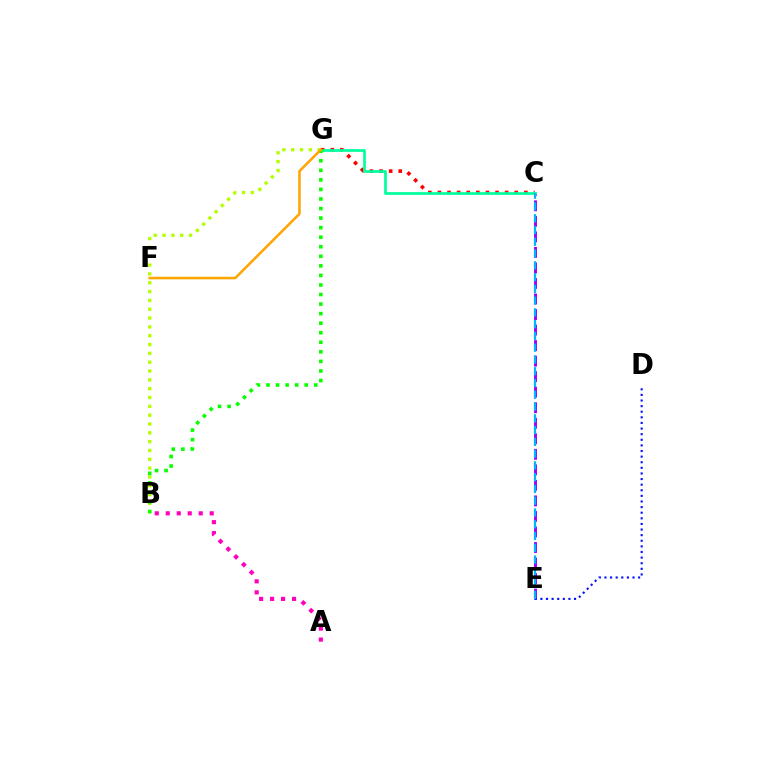{('B', 'G'): [{'color': '#b3ff00', 'line_style': 'dotted', 'thickness': 2.4}, {'color': '#08ff00', 'line_style': 'dotted', 'thickness': 2.6}], ('C', 'E'): [{'color': '#9b00ff', 'line_style': 'dashed', 'thickness': 2.11}, {'color': '#00b5ff', 'line_style': 'dashed', 'thickness': 1.6}], ('C', 'G'): [{'color': '#ff0000', 'line_style': 'dotted', 'thickness': 2.61}, {'color': '#00ff9d', 'line_style': 'solid', 'thickness': 1.95}], ('D', 'E'): [{'color': '#0010ff', 'line_style': 'dotted', 'thickness': 1.52}], ('F', 'G'): [{'color': '#ffa500', 'line_style': 'solid', 'thickness': 1.82}], ('A', 'B'): [{'color': '#ff00bd', 'line_style': 'dotted', 'thickness': 2.99}]}